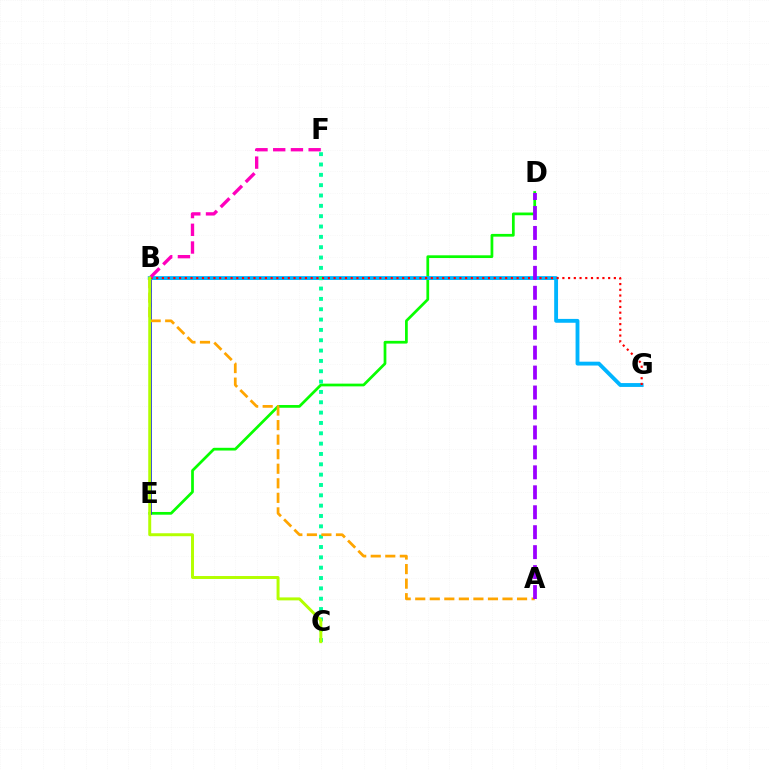{('D', 'E'): [{'color': '#08ff00', 'line_style': 'solid', 'thickness': 1.97}], ('B', 'E'): [{'color': '#0010ff', 'line_style': 'solid', 'thickness': 1.94}], ('B', 'G'): [{'color': '#00b5ff', 'line_style': 'solid', 'thickness': 2.77}, {'color': '#ff0000', 'line_style': 'dotted', 'thickness': 1.55}], ('C', 'F'): [{'color': '#00ff9d', 'line_style': 'dotted', 'thickness': 2.81}], ('A', 'B'): [{'color': '#ffa500', 'line_style': 'dashed', 'thickness': 1.98}], ('B', 'F'): [{'color': '#ff00bd', 'line_style': 'dashed', 'thickness': 2.41}], ('A', 'D'): [{'color': '#9b00ff', 'line_style': 'dashed', 'thickness': 2.71}], ('B', 'C'): [{'color': '#b3ff00', 'line_style': 'solid', 'thickness': 2.13}]}